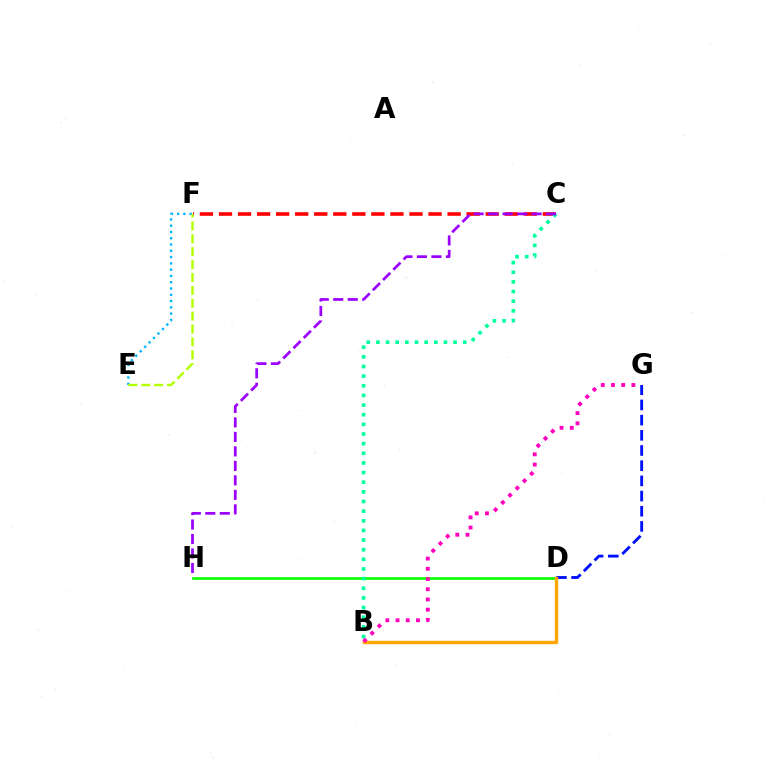{('D', 'G'): [{'color': '#0010ff', 'line_style': 'dashed', 'thickness': 2.06}], ('E', 'F'): [{'color': '#00b5ff', 'line_style': 'dotted', 'thickness': 1.71}, {'color': '#b3ff00', 'line_style': 'dashed', 'thickness': 1.75}], ('C', 'F'): [{'color': '#ff0000', 'line_style': 'dashed', 'thickness': 2.59}], ('D', 'H'): [{'color': '#08ff00', 'line_style': 'solid', 'thickness': 1.9}], ('B', 'D'): [{'color': '#ffa500', 'line_style': 'solid', 'thickness': 2.44}], ('B', 'C'): [{'color': '#00ff9d', 'line_style': 'dotted', 'thickness': 2.62}], ('C', 'H'): [{'color': '#9b00ff', 'line_style': 'dashed', 'thickness': 1.97}], ('B', 'G'): [{'color': '#ff00bd', 'line_style': 'dotted', 'thickness': 2.77}]}